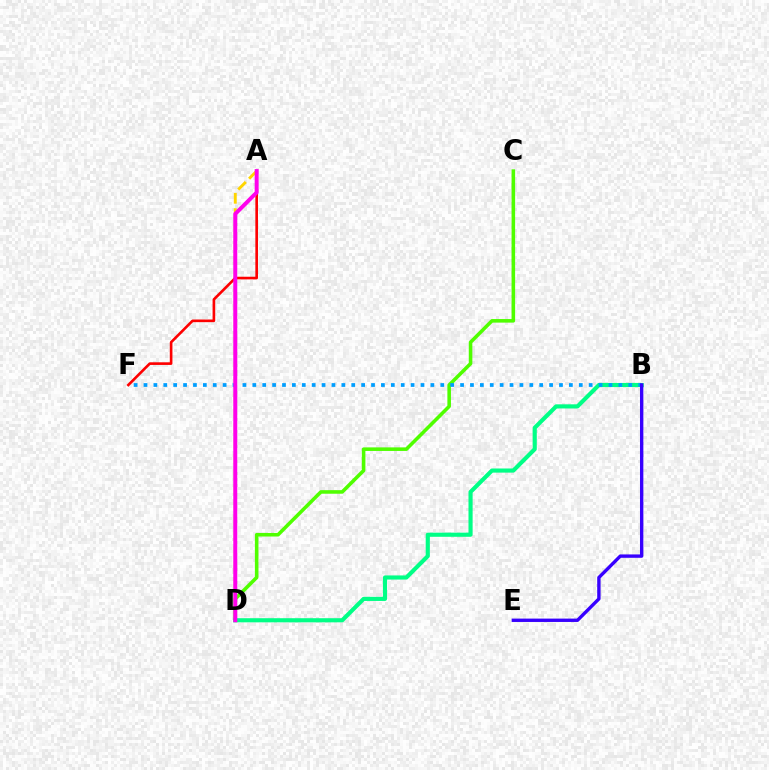{('A', 'D'): [{'color': '#ffd500', 'line_style': 'dashed', 'thickness': 2.08}, {'color': '#ff00ed', 'line_style': 'solid', 'thickness': 2.86}], ('C', 'D'): [{'color': '#4fff00', 'line_style': 'solid', 'thickness': 2.57}], ('B', 'D'): [{'color': '#00ff86', 'line_style': 'solid', 'thickness': 2.98}], ('A', 'F'): [{'color': '#ff0000', 'line_style': 'solid', 'thickness': 1.9}], ('B', 'F'): [{'color': '#009eff', 'line_style': 'dotted', 'thickness': 2.69}], ('B', 'E'): [{'color': '#3700ff', 'line_style': 'solid', 'thickness': 2.42}]}